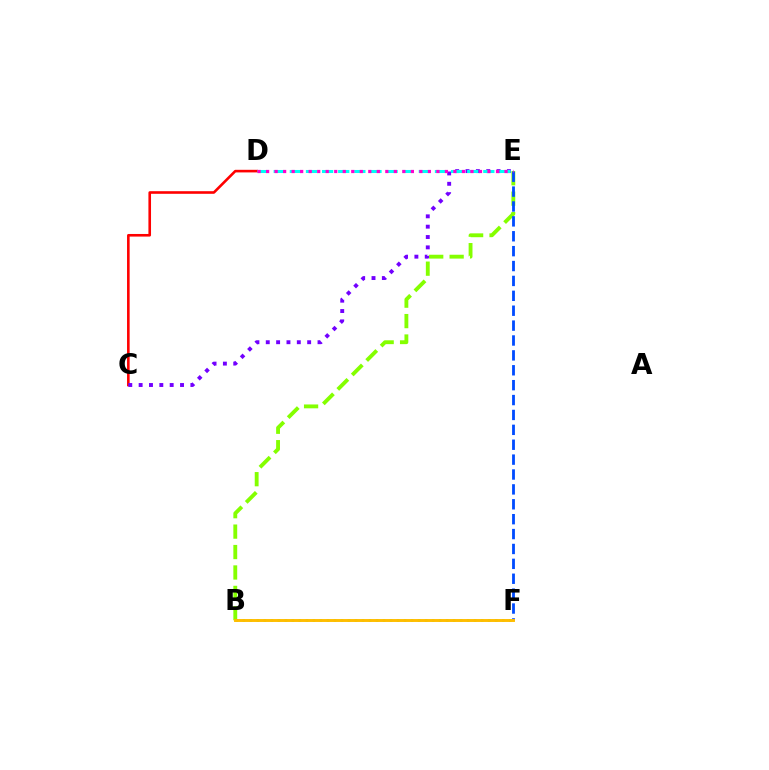{('B', 'F'): [{'color': '#00ff39', 'line_style': 'dotted', 'thickness': 1.9}, {'color': '#ffbd00', 'line_style': 'solid', 'thickness': 2.11}], ('C', 'D'): [{'color': '#ff0000', 'line_style': 'solid', 'thickness': 1.88}], ('C', 'E'): [{'color': '#7200ff', 'line_style': 'dotted', 'thickness': 2.81}], ('B', 'E'): [{'color': '#84ff00', 'line_style': 'dashed', 'thickness': 2.78}], ('E', 'F'): [{'color': '#004bff', 'line_style': 'dashed', 'thickness': 2.02}], ('D', 'E'): [{'color': '#00fff6', 'line_style': 'dashed', 'thickness': 2.19}, {'color': '#ff00cf', 'line_style': 'dotted', 'thickness': 2.31}]}